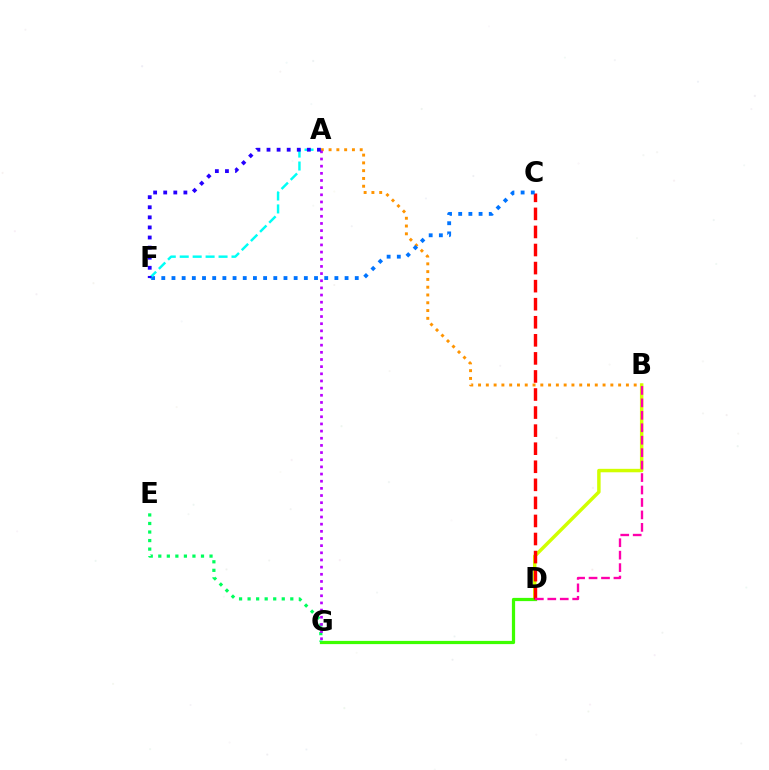{('B', 'D'): [{'color': '#d1ff00', 'line_style': 'solid', 'thickness': 2.49}, {'color': '#ff00ac', 'line_style': 'dashed', 'thickness': 1.69}], ('D', 'G'): [{'color': '#3dff00', 'line_style': 'solid', 'thickness': 2.32}], ('A', 'B'): [{'color': '#ff9400', 'line_style': 'dotted', 'thickness': 2.11}], ('C', 'D'): [{'color': '#ff0000', 'line_style': 'dashed', 'thickness': 2.45}], ('E', 'G'): [{'color': '#00ff5c', 'line_style': 'dotted', 'thickness': 2.32}], ('A', 'G'): [{'color': '#b900ff', 'line_style': 'dotted', 'thickness': 1.95}], ('C', 'F'): [{'color': '#0074ff', 'line_style': 'dotted', 'thickness': 2.77}], ('A', 'F'): [{'color': '#00fff6', 'line_style': 'dashed', 'thickness': 1.76}, {'color': '#2500ff', 'line_style': 'dotted', 'thickness': 2.74}]}